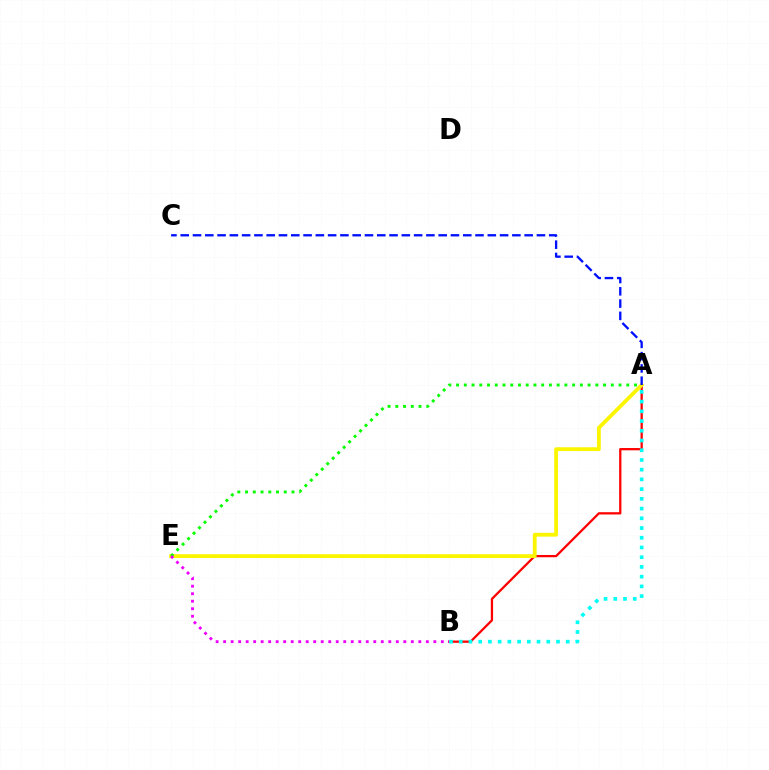{('A', 'B'): [{'color': '#ff0000', 'line_style': 'solid', 'thickness': 1.64}, {'color': '#00fff6', 'line_style': 'dotted', 'thickness': 2.64}], ('A', 'E'): [{'color': '#fcf500', 'line_style': 'solid', 'thickness': 2.74}, {'color': '#08ff00', 'line_style': 'dotted', 'thickness': 2.1}], ('A', 'C'): [{'color': '#0010ff', 'line_style': 'dashed', 'thickness': 1.67}], ('B', 'E'): [{'color': '#ee00ff', 'line_style': 'dotted', 'thickness': 2.04}]}